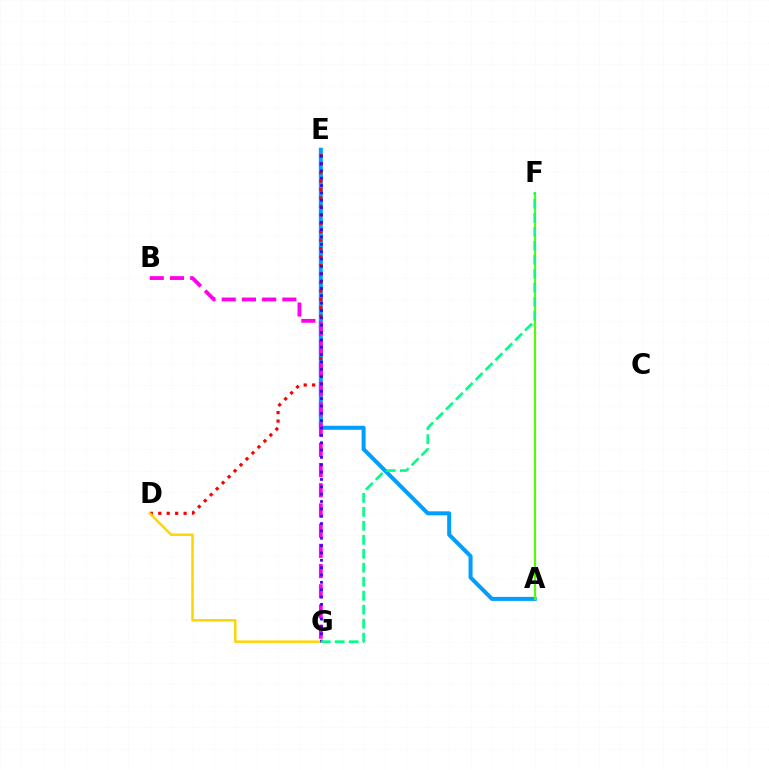{('A', 'E'): [{'color': '#009eff', 'line_style': 'solid', 'thickness': 2.88}], ('D', 'E'): [{'color': '#ff0000', 'line_style': 'dotted', 'thickness': 2.29}], ('D', 'G'): [{'color': '#ffd500', 'line_style': 'solid', 'thickness': 1.79}], ('B', 'G'): [{'color': '#ff00ed', 'line_style': 'dashed', 'thickness': 2.74}], ('A', 'F'): [{'color': '#4fff00', 'line_style': 'solid', 'thickness': 1.53}], ('E', 'G'): [{'color': '#3700ff', 'line_style': 'dotted', 'thickness': 2.0}], ('F', 'G'): [{'color': '#00ff86', 'line_style': 'dashed', 'thickness': 1.9}]}